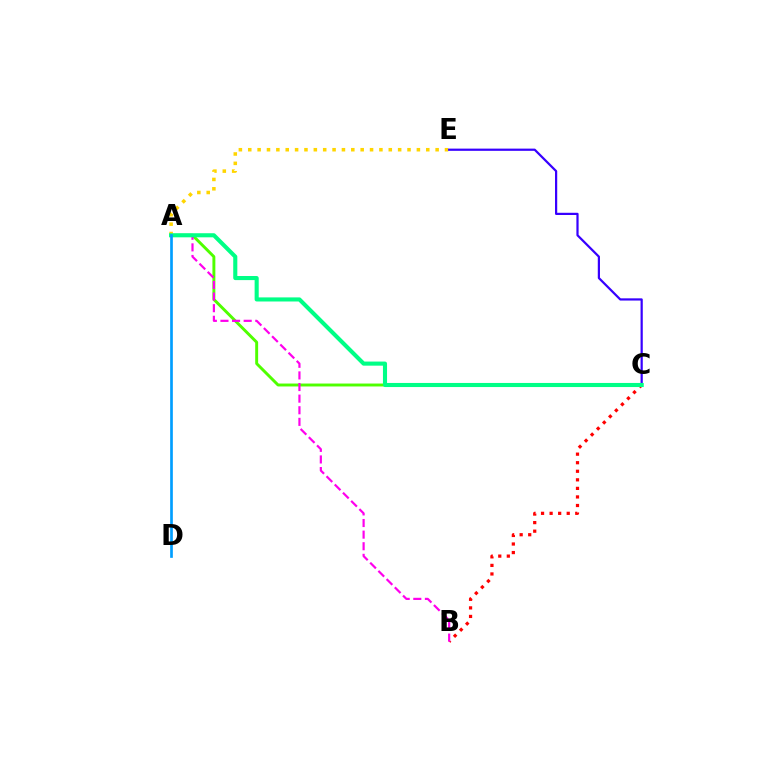{('A', 'C'): [{'color': '#4fff00', 'line_style': 'solid', 'thickness': 2.11}, {'color': '#00ff86', 'line_style': 'solid', 'thickness': 2.95}], ('A', 'E'): [{'color': '#ffd500', 'line_style': 'dotted', 'thickness': 2.55}], ('B', 'C'): [{'color': '#ff0000', 'line_style': 'dotted', 'thickness': 2.32}], ('A', 'B'): [{'color': '#ff00ed', 'line_style': 'dashed', 'thickness': 1.58}], ('C', 'E'): [{'color': '#3700ff', 'line_style': 'solid', 'thickness': 1.6}], ('A', 'D'): [{'color': '#009eff', 'line_style': 'solid', 'thickness': 1.93}]}